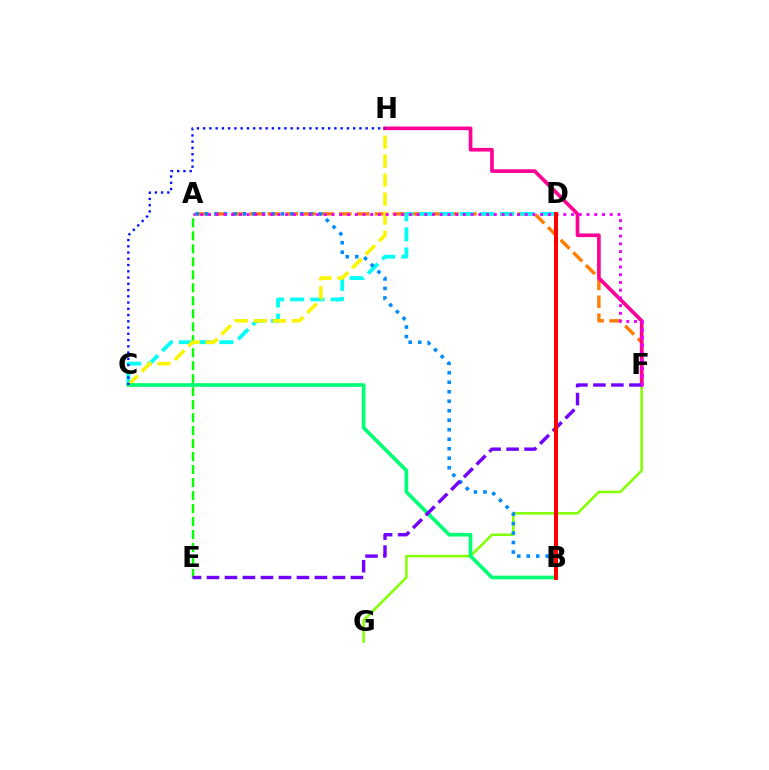{('A', 'E'): [{'color': '#08ff00', 'line_style': 'dashed', 'thickness': 1.76}], ('A', 'F'): [{'color': '#ff7c00', 'line_style': 'dashed', 'thickness': 2.43}, {'color': '#ee00ff', 'line_style': 'dotted', 'thickness': 2.1}], ('F', 'G'): [{'color': '#84ff00', 'line_style': 'solid', 'thickness': 1.82}], ('C', 'D'): [{'color': '#00fff6', 'line_style': 'dashed', 'thickness': 2.75}], ('C', 'H'): [{'color': '#fcf500', 'line_style': 'dashed', 'thickness': 2.58}, {'color': '#0010ff', 'line_style': 'dotted', 'thickness': 1.7}], ('F', 'H'): [{'color': '#ff0094', 'line_style': 'solid', 'thickness': 2.64}], ('B', 'C'): [{'color': '#00ff74', 'line_style': 'solid', 'thickness': 2.64}], ('A', 'B'): [{'color': '#008cff', 'line_style': 'dotted', 'thickness': 2.58}], ('E', 'F'): [{'color': '#7200ff', 'line_style': 'dashed', 'thickness': 2.44}], ('B', 'D'): [{'color': '#ff0000', 'line_style': 'solid', 'thickness': 2.89}]}